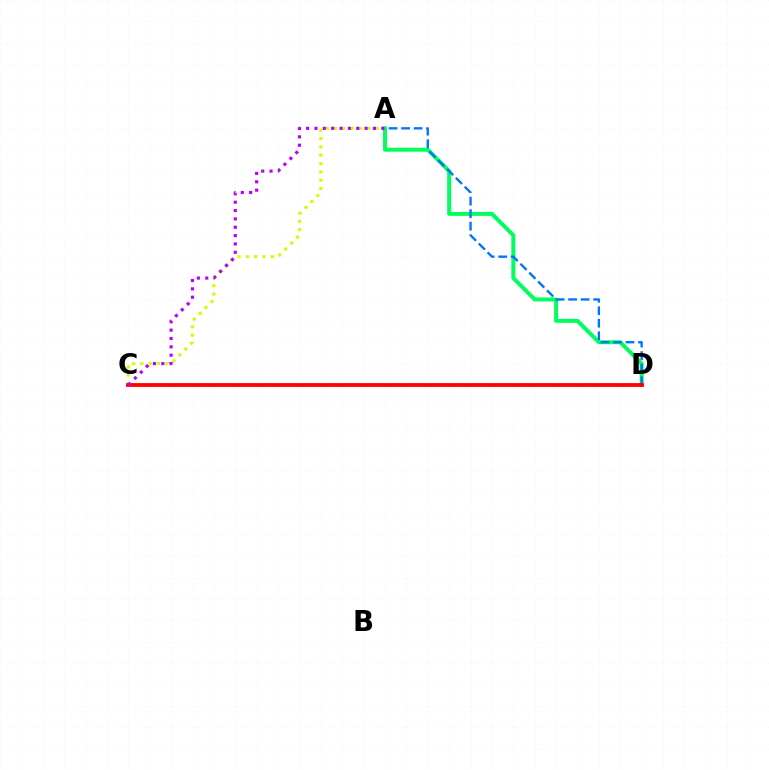{('A', 'C'): [{'color': '#d1ff00', 'line_style': 'dotted', 'thickness': 2.26}, {'color': '#b900ff', 'line_style': 'dotted', 'thickness': 2.27}], ('A', 'D'): [{'color': '#00ff5c', 'line_style': 'solid', 'thickness': 2.86}, {'color': '#0074ff', 'line_style': 'dashed', 'thickness': 1.7}], ('C', 'D'): [{'color': '#ff0000', 'line_style': 'solid', 'thickness': 2.73}]}